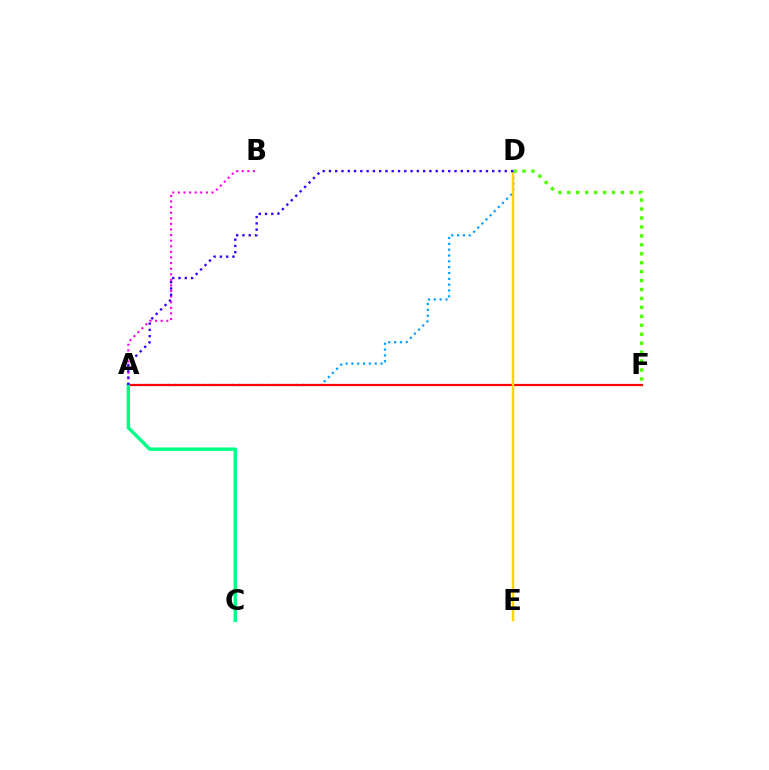{('A', 'B'): [{'color': '#ff00ed', 'line_style': 'dotted', 'thickness': 1.52}], ('A', 'D'): [{'color': '#009eff', 'line_style': 'dotted', 'thickness': 1.58}, {'color': '#3700ff', 'line_style': 'dotted', 'thickness': 1.71}], ('A', 'F'): [{'color': '#ff0000', 'line_style': 'solid', 'thickness': 1.6}], ('D', 'E'): [{'color': '#ffd500', 'line_style': 'solid', 'thickness': 1.76}], ('D', 'F'): [{'color': '#4fff00', 'line_style': 'dotted', 'thickness': 2.43}], ('A', 'C'): [{'color': '#00ff86', 'line_style': 'solid', 'thickness': 2.47}]}